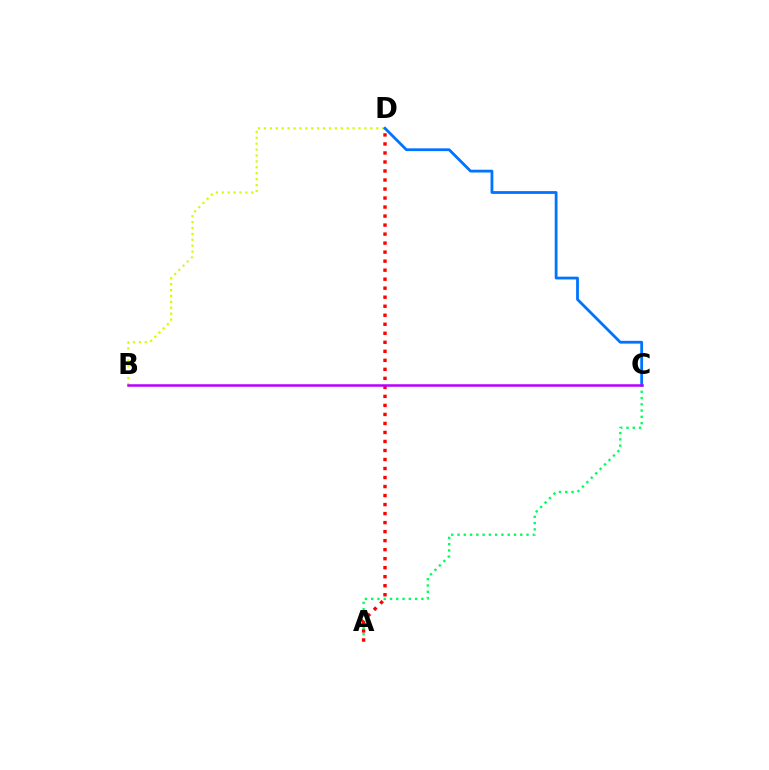{('A', 'C'): [{'color': '#00ff5c', 'line_style': 'dotted', 'thickness': 1.7}], ('B', 'D'): [{'color': '#d1ff00', 'line_style': 'dotted', 'thickness': 1.61}], ('C', 'D'): [{'color': '#0074ff', 'line_style': 'solid', 'thickness': 2.01}], ('A', 'D'): [{'color': '#ff0000', 'line_style': 'dotted', 'thickness': 2.45}], ('B', 'C'): [{'color': '#b900ff', 'line_style': 'solid', 'thickness': 1.82}]}